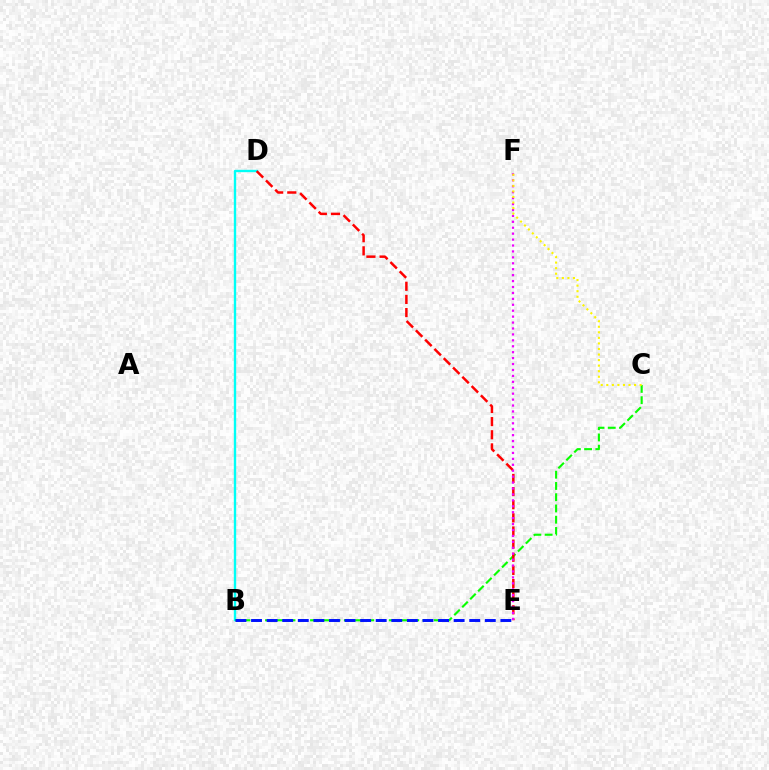{('B', 'D'): [{'color': '#00fff6', 'line_style': 'solid', 'thickness': 1.7}], ('B', 'C'): [{'color': '#08ff00', 'line_style': 'dashed', 'thickness': 1.53}], ('D', 'E'): [{'color': '#ff0000', 'line_style': 'dashed', 'thickness': 1.78}], ('E', 'F'): [{'color': '#ee00ff', 'line_style': 'dotted', 'thickness': 1.61}], ('C', 'F'): [{'color': '#fcf500', 'line_style': 'dotted', 'thickness': 1.51}], ('B', 'E'): [{'color': '#0010ff', 'line_style': 'dashed', 'thickness': 2.12}]}